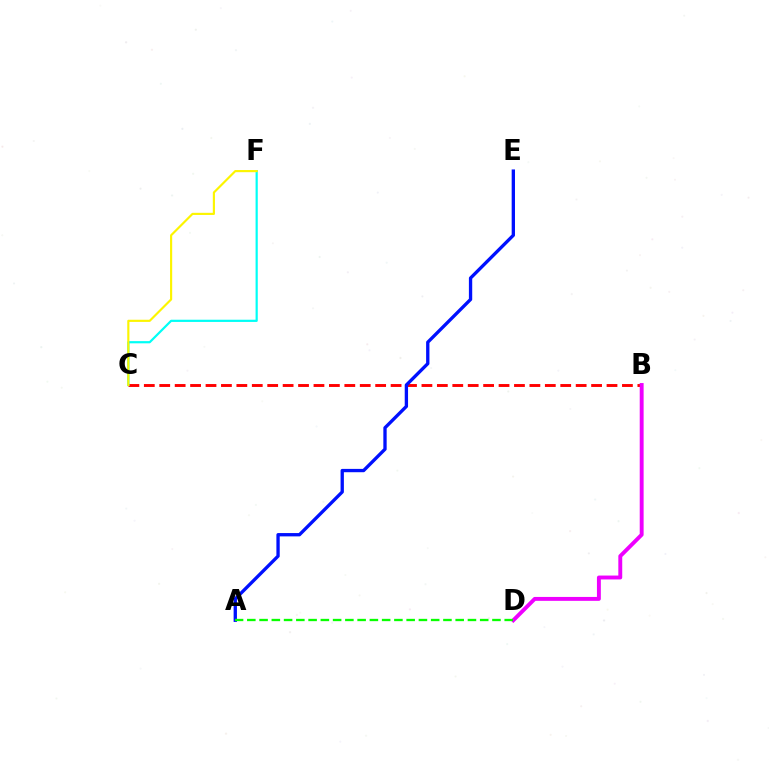{('B', 'C'): [{'color': '#ff0000', 'line_style': 'dashed', 'thickness': 2.1}], ('A', 'E'): [{'color': '#0010ff', 'line_style': 'solid', 'thickness': 2.39}], ('C', 'F'): [{'color': '#00fff6', 'line_style': 'solid', 'thickness': 1.59}, {'color': '#fcf500', 'line_style': 'solid', 'thickness': 1.55}], ('B', 'D'): [{'color': '#ee00ff', 'line_style': 'solid', 'thickness': 2.81}], ('A', 'D'): [{'color': '#08ff00', 'line_style': 'dashed', 'thickness': 1.67}]}